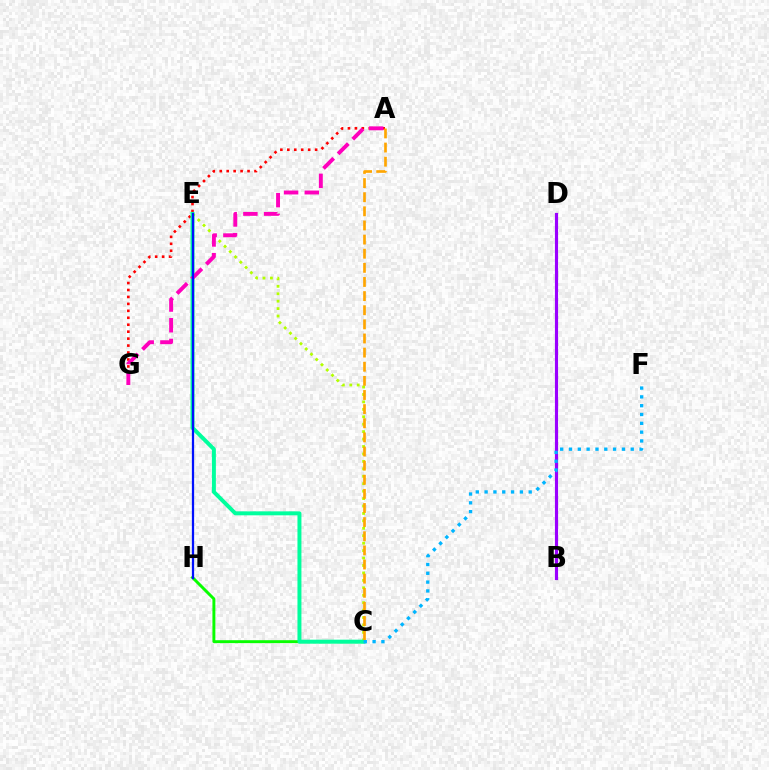{('A', 'G'): [{'color': '#ff0000', 'line_style': 'dotted', 'thickness': 1.89}, {'color': '#ff00bd', 'line_style': 'dashed', 'thickness': 2.81}], ('B', 'D'): [{'color': '#9b00ff', 'line_style': 'solid', 'thickness': 2.26}], ('C', 'H'): [{'color': '#08ff00', 'line_style': 'solid', 'thickness': 2.11}], ('C', 'E'): [{'color': '#b3ff00', 'line_style': 'dotted', 'thickness': 2.02}, {'color': '#00ff9d', 'line_style': 'solid', 'thickness': 2.85}], ('A', 'C'): [{'color': '#ffa500', 'line_style': 'dashed', 'thickness': 1.92}], ('C', 'F'): [{'color': '#00b5ff', 'line_style': 'dotted', 'thickness': 2.4}], ('E', 'H'): [{'color': '#0010ff', 'line_style': 'solid', 'thickness': 1.63}]}